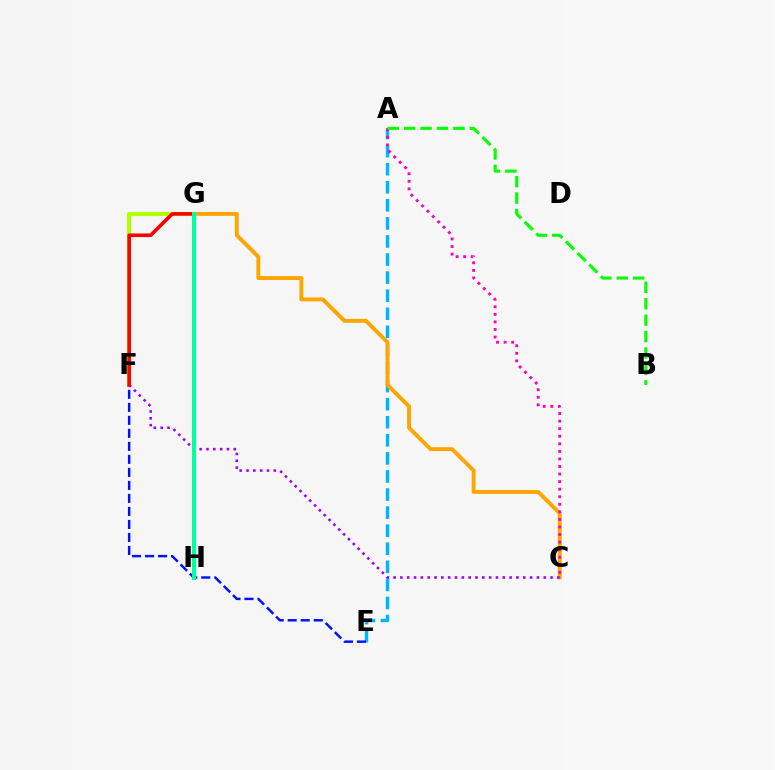{('A', 'E'): [{'color': '#00b5ff', 'line_style': 'dashed', 'thickness': 2.46}], ('F', 'G'): [{'color': '#b3ff00', 'line_style': 'solid', 'thickness': 2.94}, {'color': '#ff0000', 'line_style': 'solid', 'thickness': 2.61}], ('C', 'G'): [{'color': '#ffa500', 'line_style': 'solid', 'thickness': 2.82}], ('A', 'C'): [{'color': '#ff00bd', 'line_style': 'dotted', 'thickness': 2.05}], ('A', 'B'): [{'color': '#08ff00', 'line_style': 'dashed', 'thickness': 2.23}], ('C', 'F'): [{'color': '#9b00ff', 'line_style': 'dotted', 'thickness': 1.85}], ('E', 'F'): [{'color': '#0010ff', 'line_style': 'dashed', 'thickness': 1.77}], ('G', 'H'): [{'color': '#00ff9d', 'line_style': 'solid', 'thickness': 2.93}]}